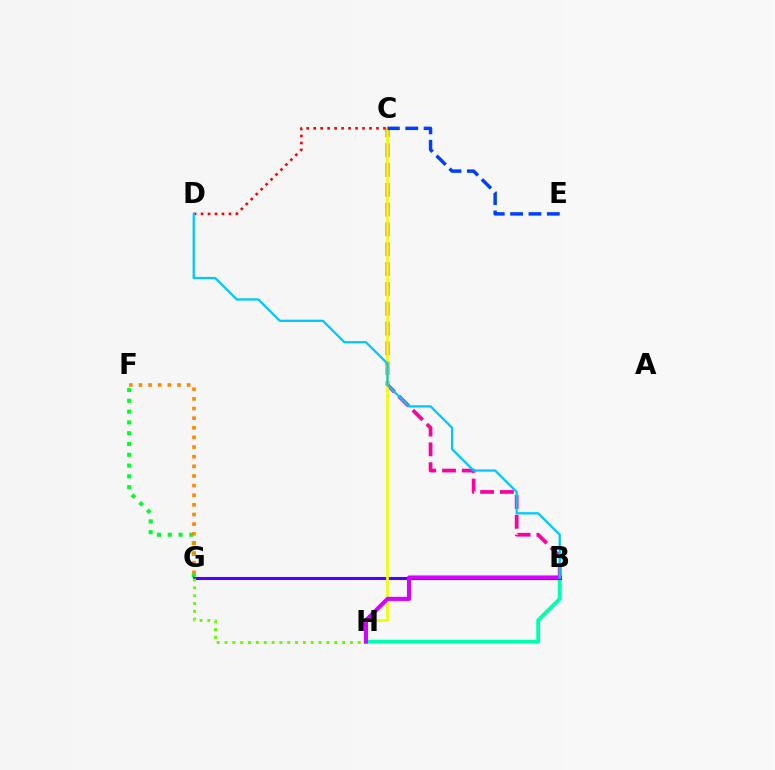{('B', 'C'): [{'color': '#ff00a0', 'line_style': 'dashed', 'thickness': 2.69}], ('B', 'H'): [{'color': '#00ffaf', 'line_style': 'solid', 'thickness': 2.76}, {'color': '#d600ff', 'line_style': 'solid', 'thickness': 2.95}], ('F', 'G'): [{'color': '#00ff27', 'line_style': 'dotted', 'thickness': 2.93}, {'color': '#ff8800', 'line_style': 'dotted', 'thickness': 2.62}], ('B', 'G'): [{'color': '#4f00ff', 'line_style': 'solid', 'thickness': 2.21}], ('G', 'H'): [{'color': '#66ff00', 'line_style': 'dotted', 'thickness': 2.13}], ('C', 'D'): [{'color': '#ff0000', 'line_style': 'dotted', 'thickness': 1.9}], ('C', 'H'): [{'color': '#eeff00', 'line_style': 'solid', 'thickness': 1.96}], ('B', 'D'): [{'color': '#00c7ff', 'line_style': 'solid', 'thickness': 1.65}], ('C', 'E'): [{'color': '#003fff', 'line_style': 'dashed', 'thickness': 2.49}]}